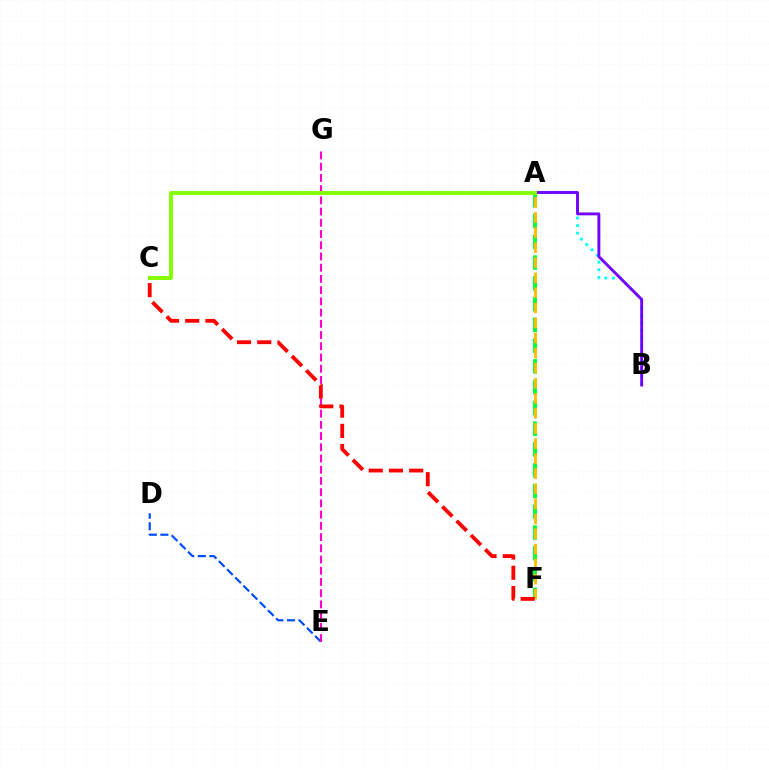{('A', 'F'): [{'color': '#00ff39', 'line_style': 'dashed', 'thickness': 2.82}, {'color': '#ffbd00', 'line_style': 'dashed', 'thickness': 2.05}], ('A', 'B'): [{'color': '#00fff6', 'line_style': 'dotted', 'thickness': 2.06}, {'color': '#7200ff', 'line_style': 'solid', 'thickness': 2.07}], ('D', 'E'): [{'color': '#004bff', 'line_style': 'dashed', 'thickness': 1.57}], ('E', 'G'): [{'color': '#ff00cf', 'line_style': 'dashed', 'thickness': 1.52}], ('A', 'C'): [{'color': '#84ff00', 'line_style': 'solid', 'thickness': 2.84}], ('C', 'F'): [{'color': '#ff0000', 'line_style': 'dashed', 'thickness': 2.75}]}